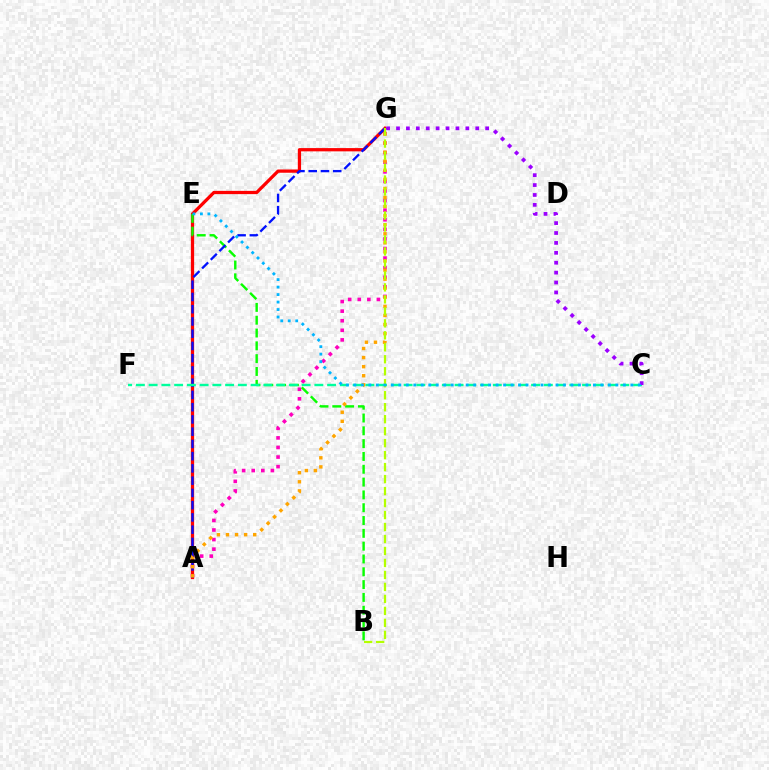{('A', 'G'): [{'color': '#ff00bd', 'line_style': 'dotted', 'thickness': 2.6}, {'color': '#ff0000', 'line_style': 'solid', 'thickness': 2.34}, {'color': '#0010ff', 'line_style': 'dashed', 'thickness': 1.66}, {'color': '#ffa500', 'line_style': 'dotted', 'thickness': 2.47}], ('B', 'E'): [{'color': '#08ff00', 'line_style': 'dashed', 'thickness': 1.74}], ('C', 'F'): [{'color': '#00ff9d', 'line_style': 'dashed', 'thickness': 1.73}], ('B', 'G'): [{'color': '#b3ff00', 'line_style': 'dashed', 'thickness': 1.63}], ('C', 'G'): [{'color': '#9b00ff', 'line_style': 'dotted', 'thickness': 2.69}], ('C', 'E'): [{'color': '#00b5ff', 'line_style': 'dotted', 'thickness': 2.03}]}